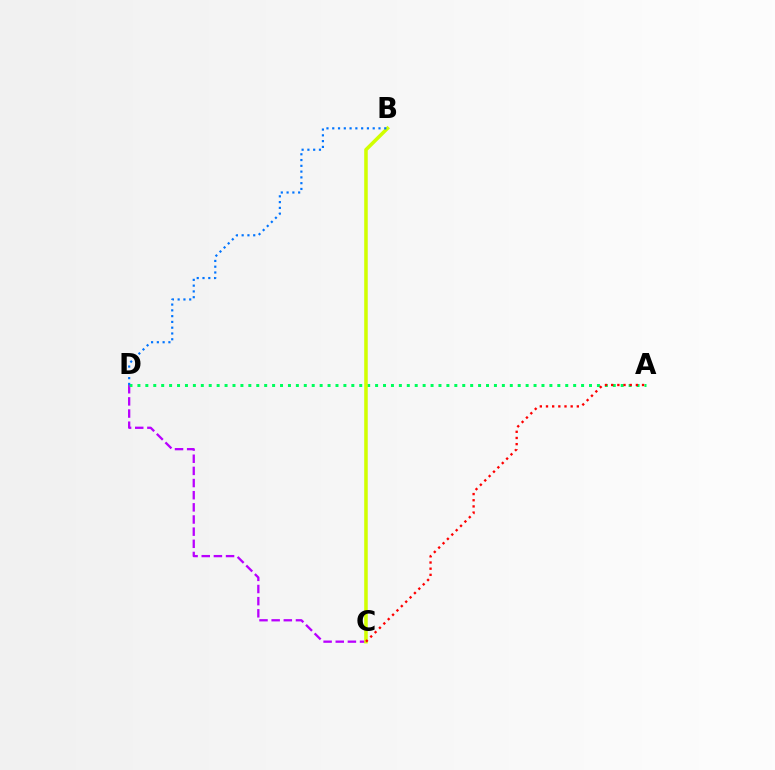{('C', 'D'): [{'color': '#b900ff', 'line_style': 'dashed', 'thickness': 1.65}], ('A', 'D'): [{'color': '#00ff5c', 'line_style': 'dotted', 'thickness': 2.15}], ('B', 'C'): [{'color': '#d1ff00', 'line_style': 'solid', 'thickness': 2.55}], ('B', 'D'): [{'color': '#0074ff', 'line_style': 'dotted', 'thickness': 1.57}], ('A', 'C'): [{'color': '#ff0000', 'line_style': 'dotted', 'thickness': 1.68}]}